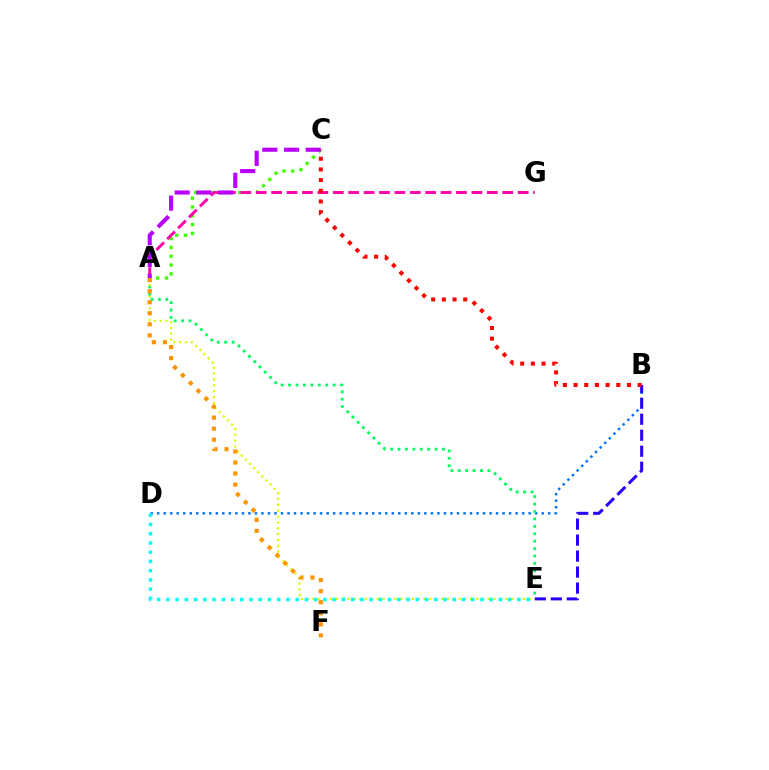{('B', 'D'): [{'color': '#0074ff', 'line_style': 'dotted', 'thickness': 1.77}], ('A', 'C'): [{'color': '#3dff00', 'line_style': 'dotted', 'thickness': 2.4}, {'color': '#b900ff', 'line_style': 'dashed', 'thickness': 2.95}], ('A', 'G'): [{'color': '#ff00ac', 'line_style': 'dashed', 'thickness': 2.09}], ('A', 'E'): [{'color': '#00ff5c', 'line_style': 'dotted', 'thickness': 2.02}, {'color': '#d1ff00', 'line_style': 'dotted', 'thickness': 1.59}], ('A', 'F'): [{'color': '#ff9400', 'line_style': 'dotted', 'thickness': 3.0}], ('B', 'E'): [{'color': '#2500ff', 'line_style': 'dashed', 'thickness': 2.17}], ('D', 'E'): [{'color': '#00fff6', 'line_style': 'dotted', 'thickness': 2.51}], ('B', 'C'): [{'color': '#ff0000', 'line_style': 'dotted', 'thickness': 2.9}]}